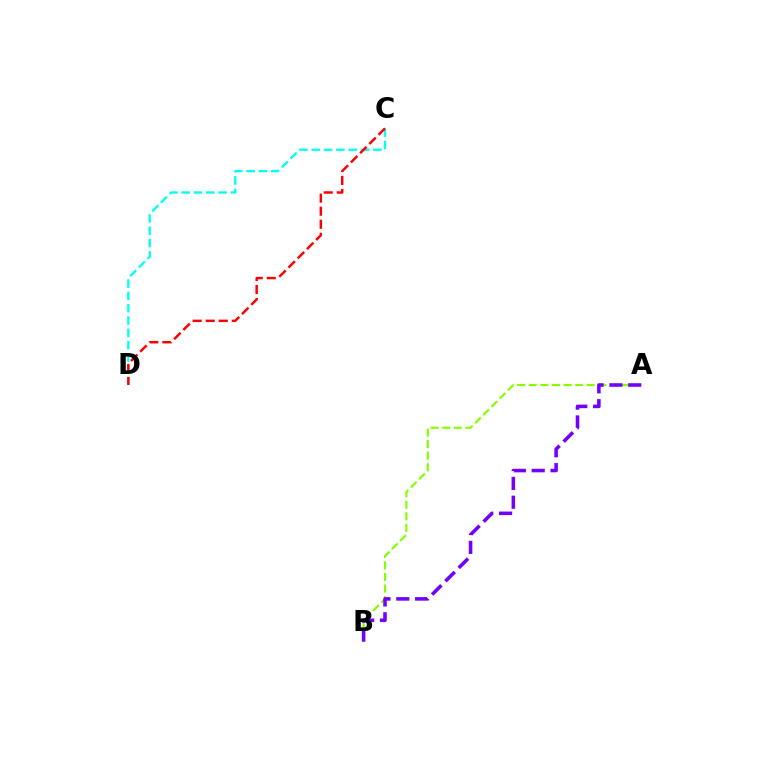{('A', 'B'): [{'color': '#84ff00', 'line_style': 'dashed', 'thickness': 1.57}, {'color': '#7200ff', 'line_style': 'dashed', 'thickness': 2.56}], ('C', 'D'): [{'color': '#00fff6', 'line_style': 'dashed', 'thickness': 1.68}, {'color': '#ff0000', 'line_style': 'dashed', 'thickness': 1.77}]}